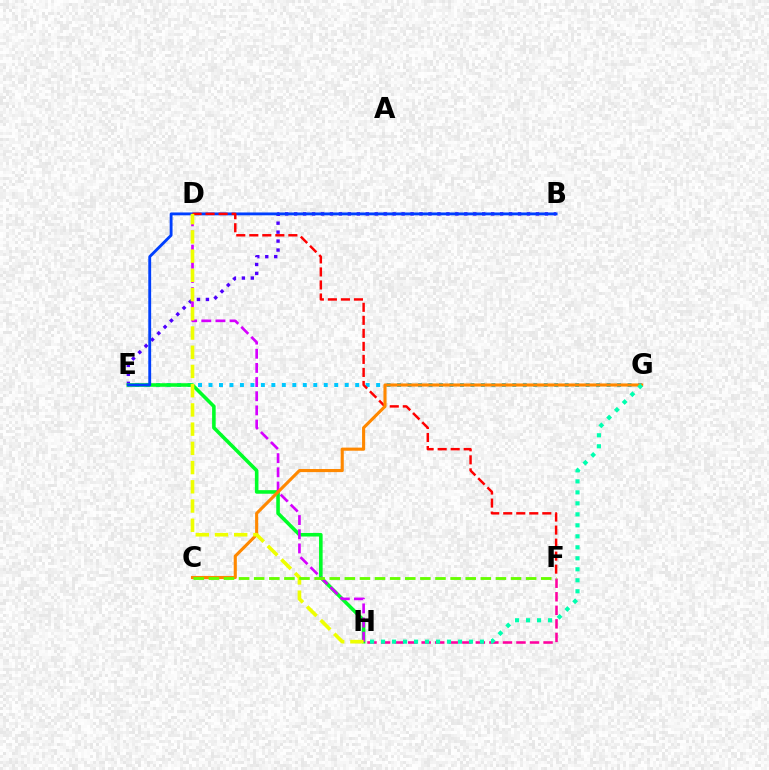{('E', 'G'): [{'color': '#00c7ff', 'line_style': 'dotted', 'thickness': 2.85}], ('F', 'H'): [{'color': '#ff00a0', 'line_style': 'dashed', 'thickness': 1.84}], ('B', 'E'): [{'color': '#4f00ff', 'line_style': 'dotted', 'thickness': 2.43}, {'color': '#003fff', 'line_style': 'solid', 'thickness': 2.06}], ('E', 'H'): [{'color': '#00ff27', 'line_style': 'solid', 'thickness': 2.58}], ('D', 'H'): [{'color': '#d600ff', 'line_style': 'dashed', 'thickness': 1.92}, {'color': '#eeff00', 'line_style': 'dashed', 'thickness': 2.61}], ('D', 'F'): [{'color': '#ff0000', 'line_style': 'dashed', 'thickness': 1.77}], ('C', 'G'): [{'color': '#ff8800', 'line_style': 'solid', 'thickness': 2.24}], ('G', 'H'): [{'color': '#00ffaf', 'line_style': 'dotted', 'thickness': 2.99}], ('C', 'F'): [{'color': '#66ff00', 'line_style': 'dashed', 'thickness': 2.05}]}